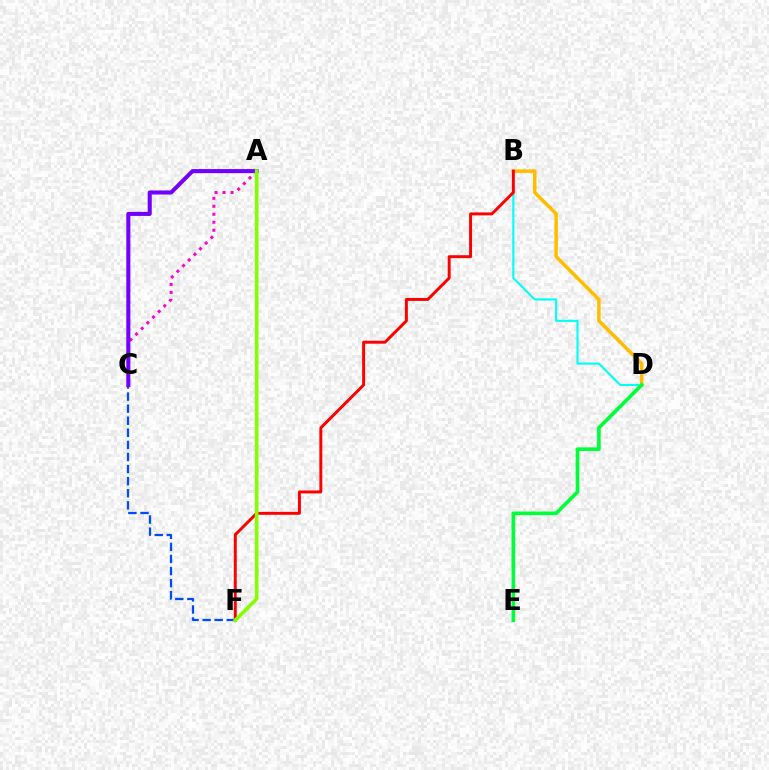{('B', 'D'): [{'color': '#00fff6', 'line_style': 'solid', 'thickness': 1.52}, {'color': '#ffbd00', 'line_style': 'solid', 'thickness': 2.53}], ('A', 'C'): [{'color': '#ff00cf', 'line_style': 'dotted', 'thickness': 2.17}, {'color': '#7200ff', 'line_style': 'solid', 'thickness': 2.93}], ('B', 'F'): [{'color': '#ff0000', 'line_style': 'solid', 'thickness': 2.12}], ('C', 'F'): [{'color': '#004bff', 'line_style': 'dashed', 'thickness': 1.64}], ('D', 'E'): [{'color': '#00ff39', 'line_style': 'solid', 'thickness': 2.63}], ('A', 'F'): [{'color': '#84ff00', 'line_style': 'solid', 'thickness': 2.61}]}